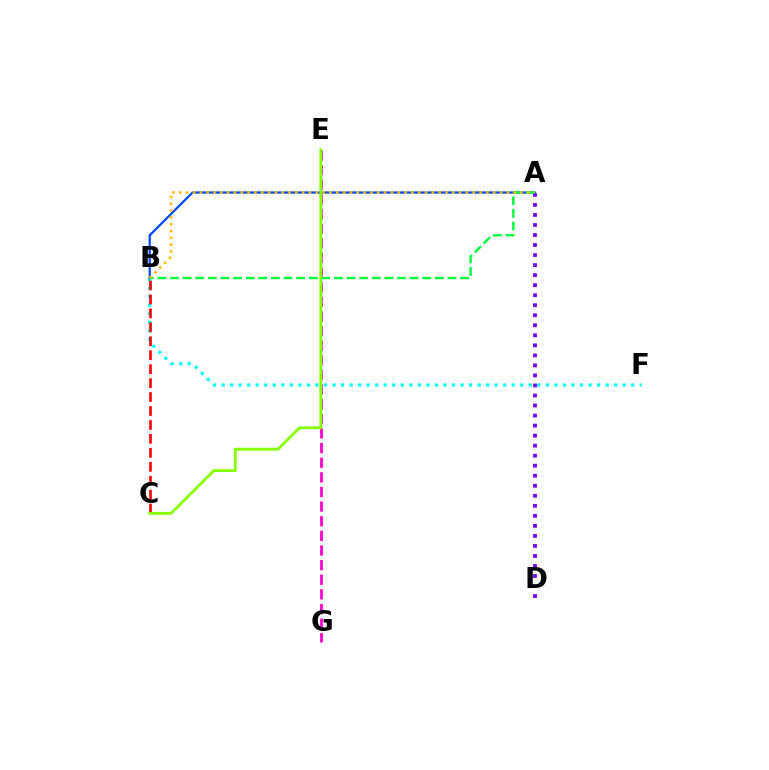{('A', 'D'): [{'color': '#7200ff', 'line_style': 'dotted', 'thickness': 2.73}], ('B', 'F'): [{'color': '#00fff6', 'line_style': 'dotted', 'thickness': 2.32}], ('A', 'B'): [{'color': '#004bff', 'line_style': 'solid', 'thickness': 1.62}, {'color': '#00ff39', 'line_style': 'dashed', 'thickness': 1.71}, {'color': '#ffbd00', 'line_style': 'dotted', 'thickness': 1.85}], ('E', 'G'): [{'color': '#ff00cf', 'line_style': 'dashed', 'thickness': 1.99}], ('B', 'C'): [{'color': '#ff0000', 'line_style': 'dashed', 'thickness': 1.89}], ('C', 'E'): [{'color': '#84ff00', 'line_style': 'solid', 'thickness': 2.02}]}